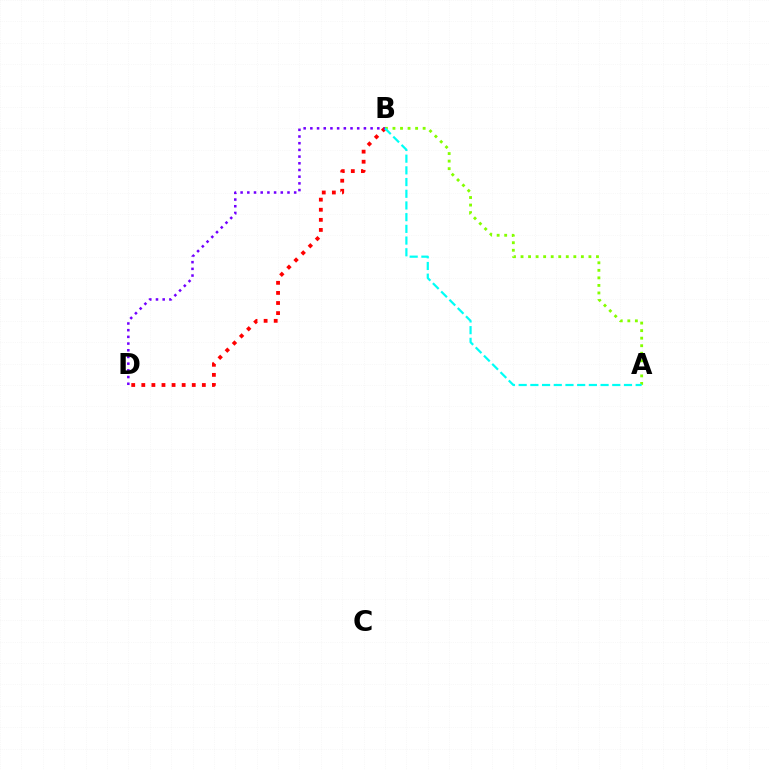{('A', 'B'): [{'color': '#84ff00', 'line_style': 'dotted', 'thickness': 2.05}, {'color': '#00fff6', 'line_style': 'dashed', 'thickness': 1.59}], ('B', 'D'): [{'color': '#ff0000', 'line_style': 'dotted', 'thickness': 2.74}, {'color': '#7200ff', 'line_style': 'dotted', 'thickness': 1.82}]}